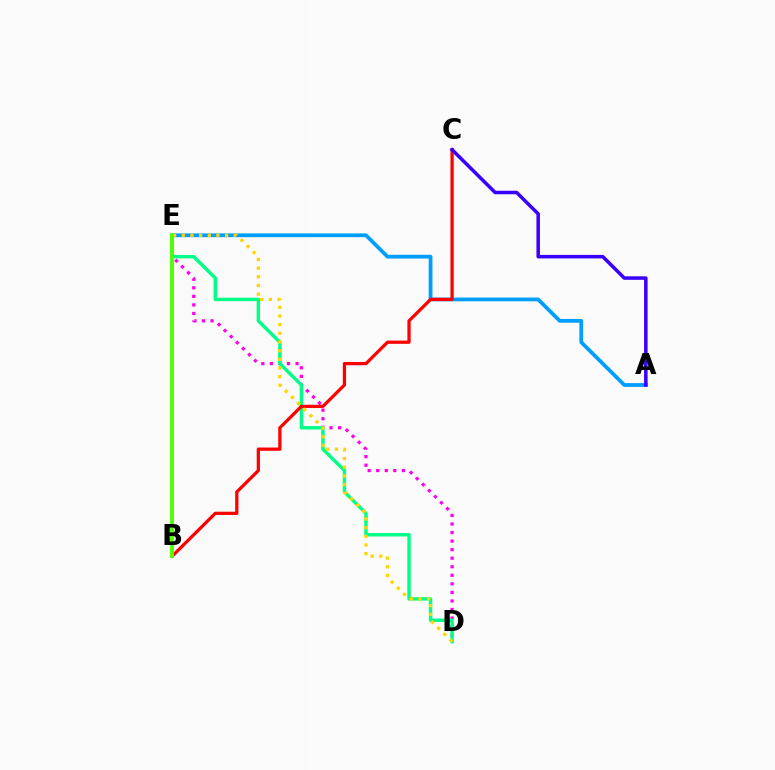{('A', 'E'): [{'color': '#009eff', 'line_style': 'solid', 'thickness': 2.72}], ('D', 'E'): [{'color': '#ff00ed', 'line_style': 'dotted', 'thickness': 2.32}, {'color': '#00ff86', 'line_style': 'solid', 'thickness': 2.47}, {'color': '#ffd500', 'line_style': 'dotted', 'thickness': 2.36}], ('B', 'C'): [{'color': '#ff0000', 'line_style': 'solid', 'thickness': 2.34}], ('A', 'C'): [{'color': '#3700ff', 'line_style': 'solid', 'thickness': 2.53}], ('B', 'E'): [{'color': '#4fff00', 'line_style': 'solid', 'thickness': 2.78}]}